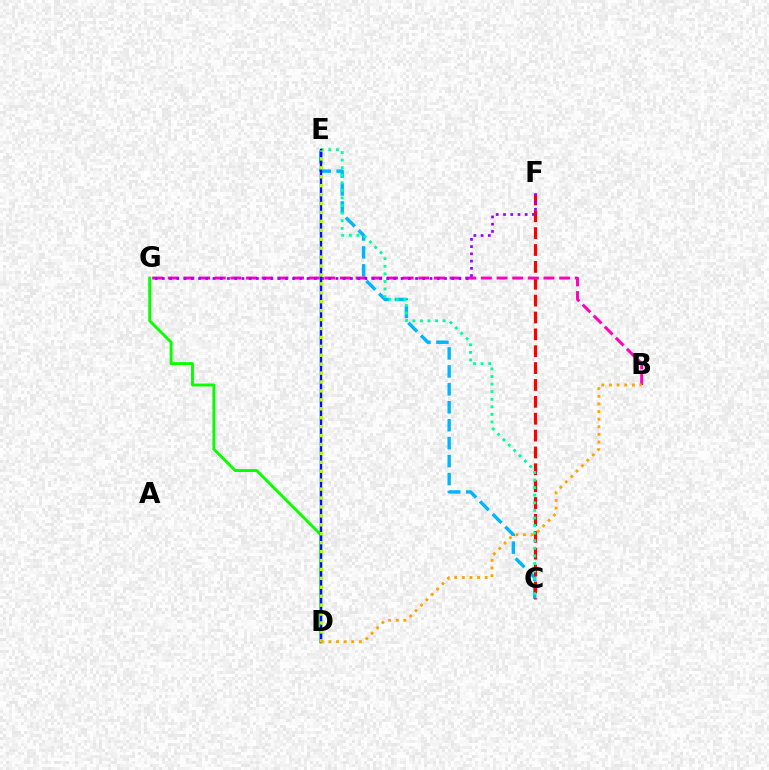{('C', 'E'): [{'color': '#00b5ff', 'line_style': 'dashed', 'thickness': 2.44}, {'color': '#00ff9d', 'line_style': 'dotted', 'thickness': 2.06}], ('C', 'F'): [{'color': '#ff0000', 'line_style': 'dashed', 'thickness': 2.29}], ('D', 'G'): [{'color': '#08ff00', 'line_style': 'solid', 'thickness': 2.11}], ('B', 'G'): [{'color': '#ff00bd', 'line_style': 'dashed', 'thickness': 2.13}], ('F', 'G'): [{'color': '#9b00ff', 'line_style': 'dotted', 'thickness': 1.97}], ('D', 'E'): [{'color': '#0010ff', 'line_style': 'solid', 'thickness': 1.76}, {'color': '#b3ff00', 'line_style': 'dotted', 'thickness': 2.42}], ('B', 'D'): [{'color': '#ffa500', 'line_style': 'dotted', 'thickness': 2.07}]}